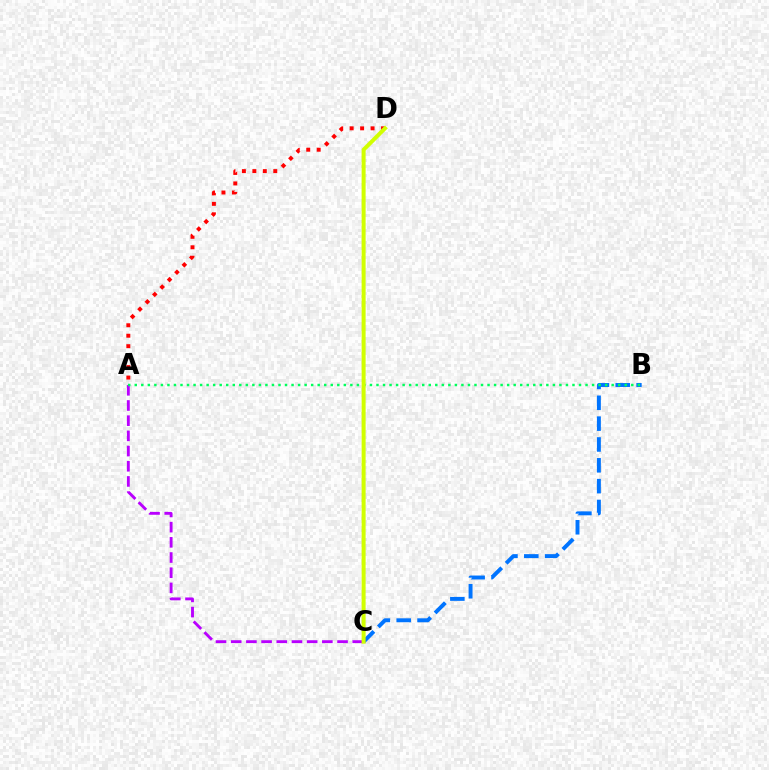{('A', 'C'): [{'color': '#b900ff', 'line_style': 'dashed', 'thickness': 2.06}], ('B', 'C'): [{'color': '#0074ff', 'line_style': 'dashed', 'thickness': 2.83}], ('A', 'B'): [{'color': '#00ff5c', 'line_style': 'dotted', 'thickness': 1.78}], ('A', 'D'): [{'color': '#ff0000', 'line_style': 'dotted', 'thickness': 2.84}], ('C', 'D'): [{'color': '#d1ff00', 'line_style': 'solid', 'thickness': 2.88}]}